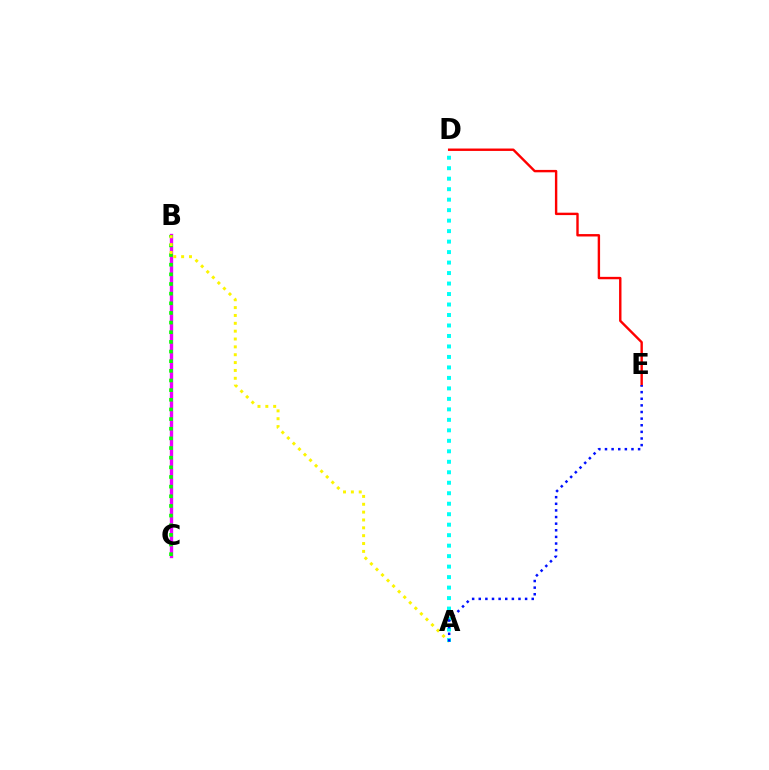{('B', 'C'): [{'color': '#ee00ff', 'line_style': 'solid', 'thickness': 2.41}, {'color': '#08ff00', 'line_style': 'dotted', 'thickness': 2.62}], ('D', 'E'): [{'color': '#ff0000', 'line_style': 'solid', 'thickness': 1.73}], ('A', 'B'): [{'color': '#fcf500', 'line_style': 'dotted', 'thickness': 2.13}], ('A', 'D'): [{'color': '#00fff6', 'line_style': 'dotted', 'thickness': 2.85}], ('A', 'E'): [{'color': '#0010ff', 'line_style': 'dotted', 'thickness': 1.8}]}